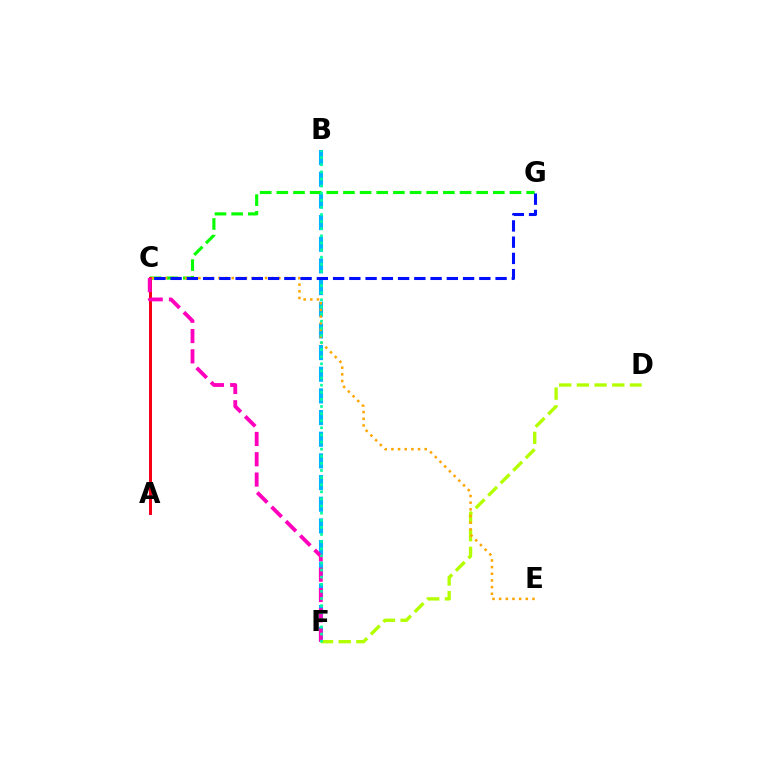{('A', 'C'): [{'color': '#9b00ff', 'line_style': 'solid', 'thickness': 2.15}, {'color': '#ff0000', 'line_style': 'solid', 'thickness': 1.96}], ('B', 'F'): [{'color': '#00b5ff', 'line_style': 'dashed', 'thickness': 2.94}, {'color': '#00ff9d', 'line_style': 'dotted', 'thickness': 1.93}], ('C', 'G'): [{'color': '#08ff00', 'line_style': 'dashed', 'thickness': 2.26}, {'color': '#0010ff', 'line_style': 'dashed', 'thickness': 2.21}], ('D', 'F'): [{'color': '#b3ff00', 'line_style': 'dashed', 'thickness': 2.4}], ('C', 'E'): [{'color': '#ffa500', 'line_style': 'dotted', 'thickness': 1.81}], ('C', 'F'): [{'color': '#ff00bd', 'line_style': 'dashed', 'thickness': 2.76}]}